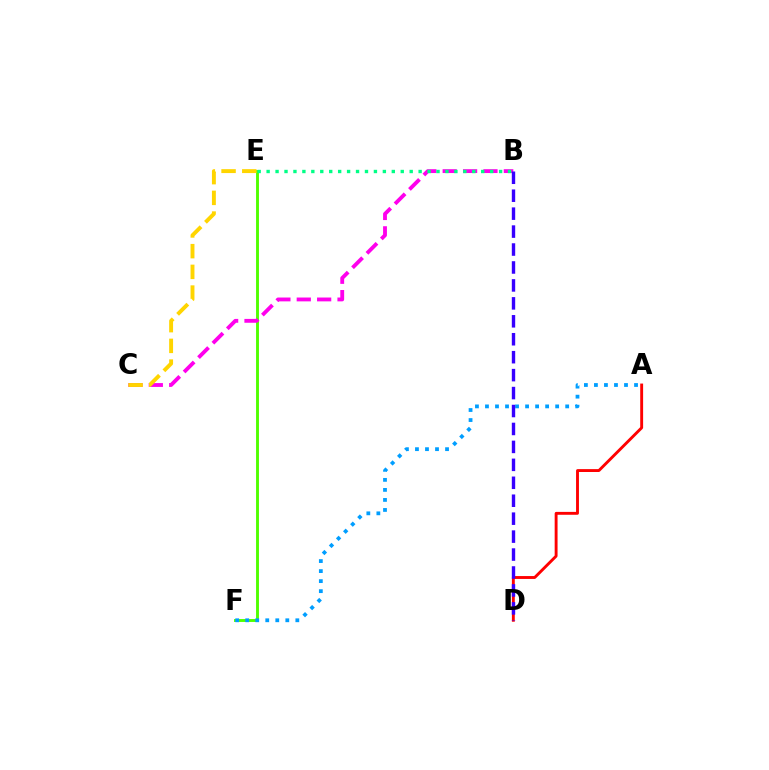{('E', 'F'): [{'color': '#4fff00', 'line_style': 'solid', 'thickness': 2.08}], ('B', 'C'): [{'color': '#ff00ed', 'line_style': 'dashed', 'thickness': 2.77}], ('B', 'E'): [{'color': '#00ff86', 'line_style': 'dotted', 'thickness': 2.43}], ('A', 'D'): [{'color': '#ff0000', 'line_style': 'solid', 'thickness': 2.08}], ('C', 'E'): [{'color': '#ffd500', 'line_style': 'dashed', 'thickness': 2.81}], ('A', 'F'): [{'color': '#009eff', 'line_style': 'dotted', 'thickness': 2.72}], ('B', 'D'): [{'color': '#3700ff', 'line_style': 'dashed', 'thickness': 2.44}]}